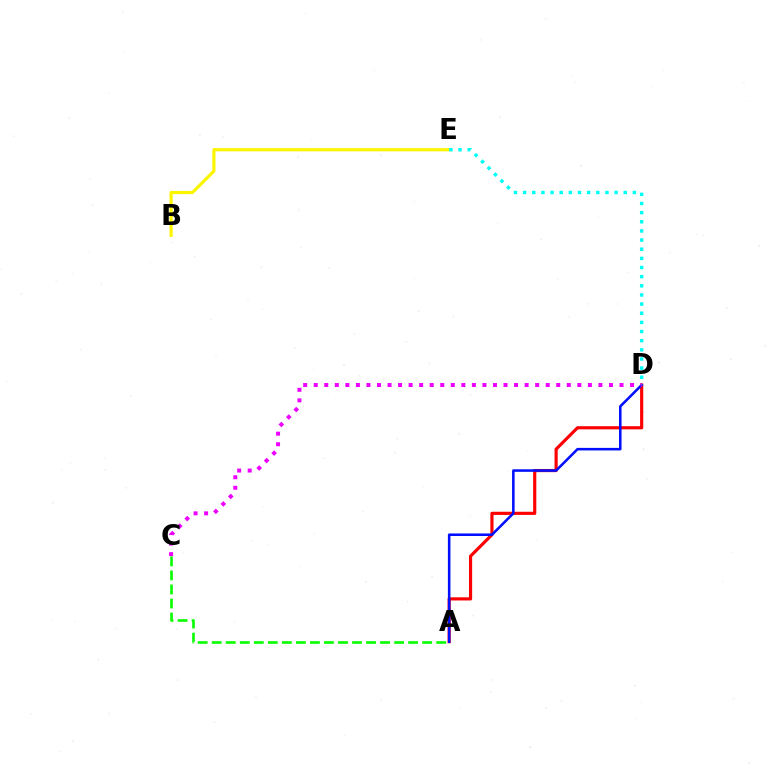{('A', 'D'): [{'color': '#ff0000', 'line_style': 'solid', 'thickness': 2.27}, {'color': '#0010ff', 'line_style': 'solid', 'thickness': 1.84}], ('B', 'E'): [{'color': '#fcf500', 'line_style': 'solid', 'thickness': 2.29}], ('D', 'E'): [{'color': '#00fff6', 'line_style': 'dotted', 'thickness': 2.48}], ('A', 'C'): [{'color': '#08ff00', 'line_style': 'dashed', 'thickness': 1.91}], ('C', 'D'): [{'color': '#ee00ff', 'line_style': 'dotted', 'thickness': 2.86}]}